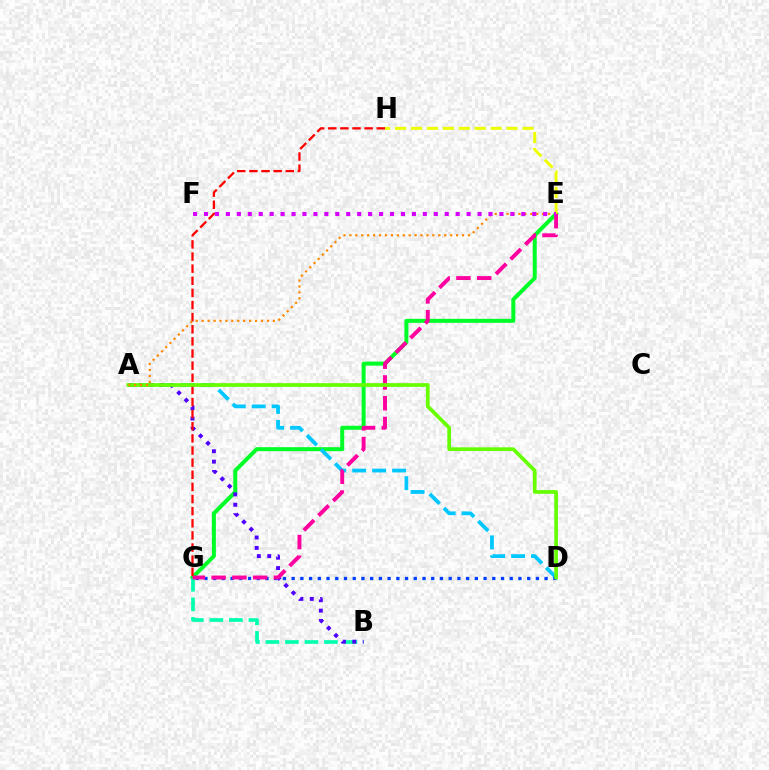{('E', 'G'): [{'color': '#00ff27', 'line_style': 'solid', 'thickness': 2.88}, {'color': '#ff00a0', 'line_style': 'dashed', 'thickness': 2.82}], ('B', 'G'): [{'color': '#00ffaf', 'line_style': 'dashed', 'thickness': 2.65}], ('A', 'D'): [{'color': '#00c7ff', 'line_style': 'dashed', 'thickness': 2.71}, {'color': '#66ff00', 'line_style': 'solid', 'thickness': 2.67}], ('E', 'H'): [{'color': '#eeff00', 'line_style': 'dashed', 'thickness': 2.16}], ('A', 'B'): [{'color': '#4f00ff', 'line_style': 'dotted', 'thickness': 2.82}], ('D', 'G'): [{'color': '#003fff', 'line_style': 'dotted', 'thickness': 2.37}], ('G', 'H'): [{'color': '#ff0000', 'line_style': 'dashed', 'thickness': 1.65}], ('A', 'E'): [{'color': '#ff8800', 'line_style': 'dotted', 'thickness': 1.61}], ('E', 'F'): [{'color': '#d600ff', 'line_style': 'dotted', 'thickness': 2.97}]}